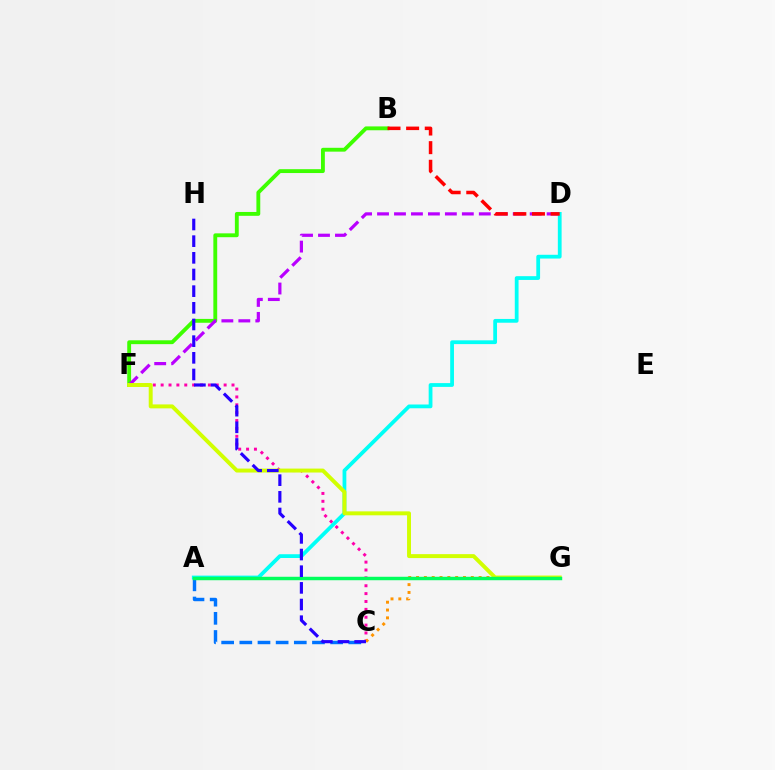{('A', 'D'): [{'color': '#00fff6', 'line_style': 'solid', 'thickness': 2.72}], ('B', 'F'): [{'color': '#3dff00', 'line_style': 'solid', 'thickness': 2.77}], ('D', 'F'): [{'color': '#b900ff', 'line_style': 'dashed', 'thickness': 2.3}], ('C', 'F'): [{'color': '#ff00ac', 'line_style': 'dotted', 'thickness': 2.14}], ('C', 'G'): [{'color': '#ff9400', 'line_style': 'dotted', 'thickness': 2.13}], ('F', 'G'): [{'color': '#d1ff00', 'line_style': 'solid', 'thickness': 2.84}], ('A', 'C'): [{'color': '#0074ff', 'line_style': 'dashed', 'thickness': 2.47}], ('A', 'G'): [{'color': '#00ff5c', 'line_style': 'solid', 'thickness': 2.49}], ('C', 'H'): [{'color': '#2500ff', 'line_style': 'dashed', 'thickness': 2.26}], ('B', 'D'): [{'color': '#ff0000', 'line_style': 'dashed', 'thickness': 2.53}]}